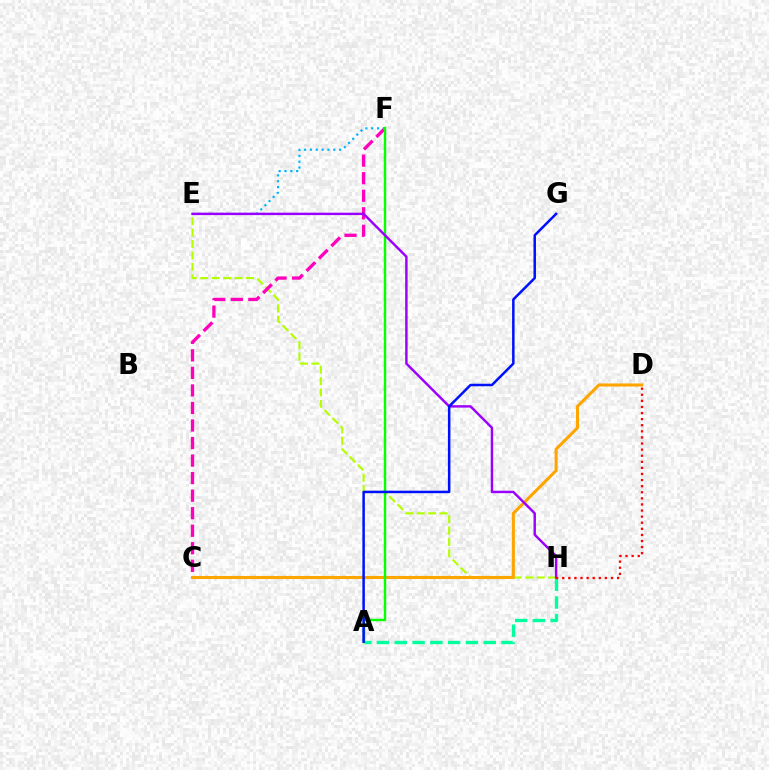{('A', 'H'): [{'color': '#00ff9d', 'line_style': 'dashed', 'thickness': 2.42}], ('E', 'H'): [{'color': '#b3ff00', 'line_style': 'dashed', 'thickness': 1.55}, {'color': '#9b00ff', 'line_style': 'solid', 'thickness': 1.75}], ('C', 'F'): [{'color': '#ff00bd', 'line_style': 'dashed', 'thickness': 2.38}], ('E', 'F'): [{'color': '#00b5ff', 'line_style': 'dotted', 'thickness': 1.59}], ('C', 'D'): [{'color': '#ffa500', 'line_style': 'solid', 'thickness': 2.21}], ('A', 'F'): [{'color': '#08ff00', 'line_style': 'solid', 'thickness': 1.75}], ('A', 'G'): [{'color': '#0010ff', 'line_style': 'solid', 'thickness': 1.8}], ('D', 'H'): [{'color': '#ff0000', 'line_style': 'dotted', 'thickness': 1.66}]}